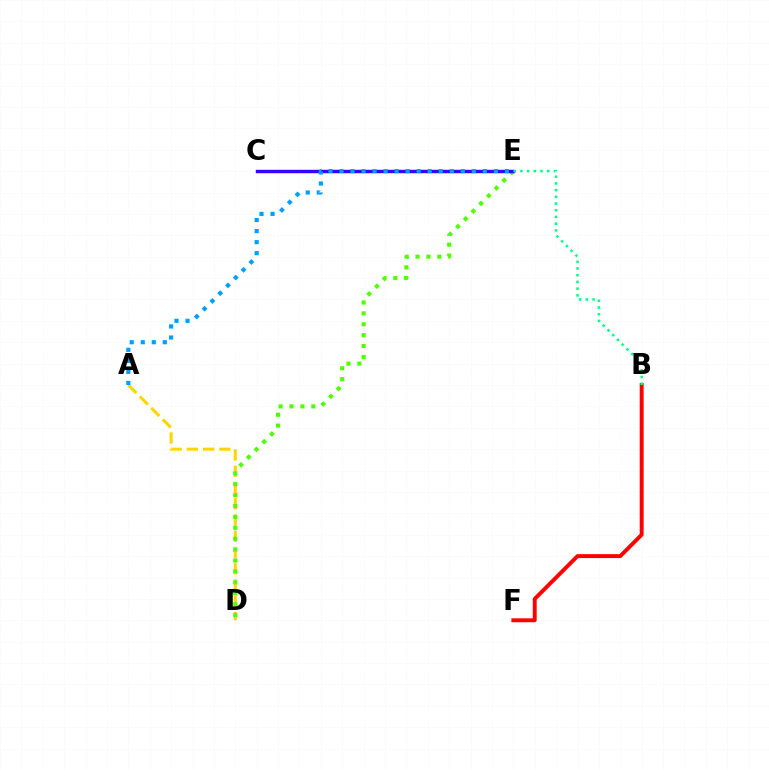{('A', 'D'): [{'color': '#ffd500', 'line_style': 'dashed', 'thickness': 2.21}], ('D', 'E'): [{'color': '#4fff00', 'line_style': 'dotted', 'thickness': 2.96}], ('C', 'E'): [{'color': '#ff00ed', 'line_style': 'dashed', 'thickness': 1.84}, {'color': '#3700ff', 'line_style': 'solid', 'thickness': 2.46}], ('B', 'F'): [{'color': '#ff0000', 'line_style': 'solid', 'thickness': 2.82}], ('A', 'E'): [{'color': '#009eff', 'line_style': 'dotted', 'thickness': 3.0}], ('B', 'E'): [{'color': '#00ff86', 'line_style': 'dotted', 'thickness': 1.82}]}